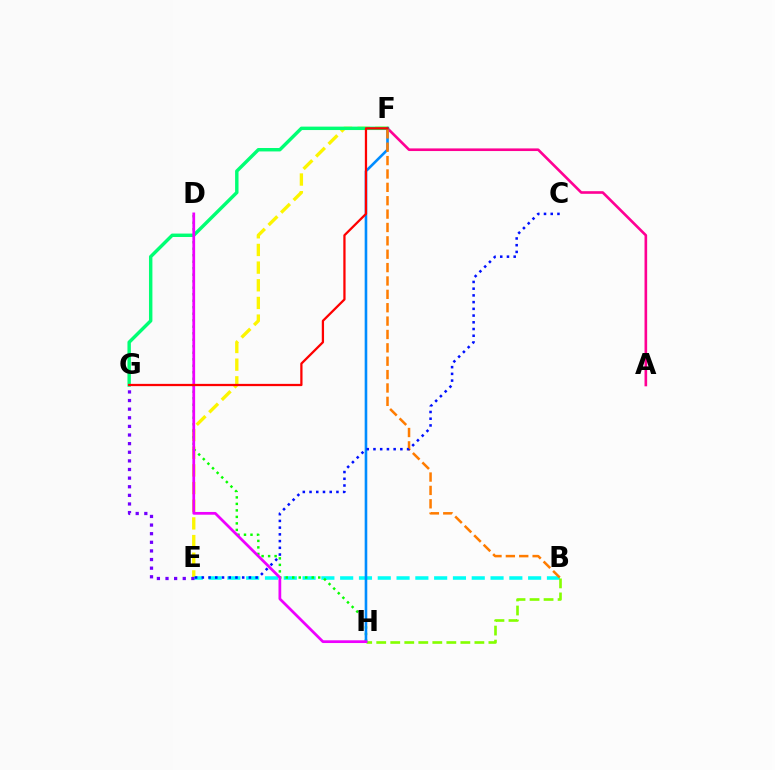{('E', 'F'): [{'color': '#fcf500', 'line_style': 'dashed', 'thickness': 2.4}], ('B', 'E'): [{'color': '#00fff6', 'line_style': 'dashed', 'thickness': 2.55}], ('A', 'F'): [{'color': '#ff0094', 'line_style': 'solid', 'thickness': 1.9}], ('D', 'H'): [{'color': '#08ff00', 'line_style': 'dotted', 'thickness': 1.77}, {'color': '#ee00ff', 'line_style': 'solid', 'thickness': 1.97}], ('E', 'G'): [{'color': '#7200ff', 'line_style': 'dotted', 'thickness': 2.34}], ('F', 'G'): [{'color': '#00ff74', 'line_style': 'solid', 'thickness': 2.47}, {'color': '#ff0000', 'line_style': 'solid', 'thickness': 1.63}], ('B', 'H'): [{'color': '#84ff00', 'line_style': 'dashed', 'thickness': 1.9}], ('F', 'H'): [{'color': '#008cff', 'line_style': 'solid', 'thickness': 1.88}], ('B', 'F'): [{'color': '#ff7c00', 'line_style': 'dashed', 'thickness': 1.82}], ('C', 'E'): [{'color': '#0010ff', 'line_style': 'dotted', 'thickness': 1.83}]}